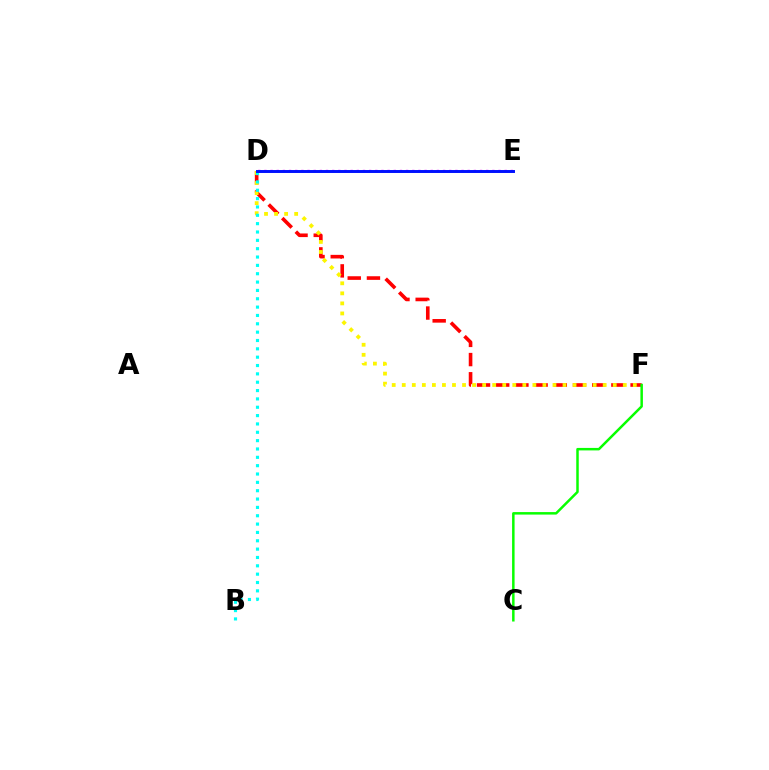{('D', 'F'): [{'color': '#ff0000', 'line_style': 'dashed', 'thickness': 2.61}, {'color': '#fcf500', 'line_style': 'dotted', 'thickness': 2.73}], ('D', 'E'): [{'color': '#ee00ff', 'line_style': 'dotted', 'thickness': 1.67}, {'color': '#0010ff', 'line_style': 'solid', 'thickness': 2.12}], ('B', 'D'): [{'color': '#00fff6', 'line_style': 'dotted', 'thickness': 2.27}], ('C', 'F'): [{'color': '#08ff00', 'line_style': 'solid', 'thickness': 1.8}]}